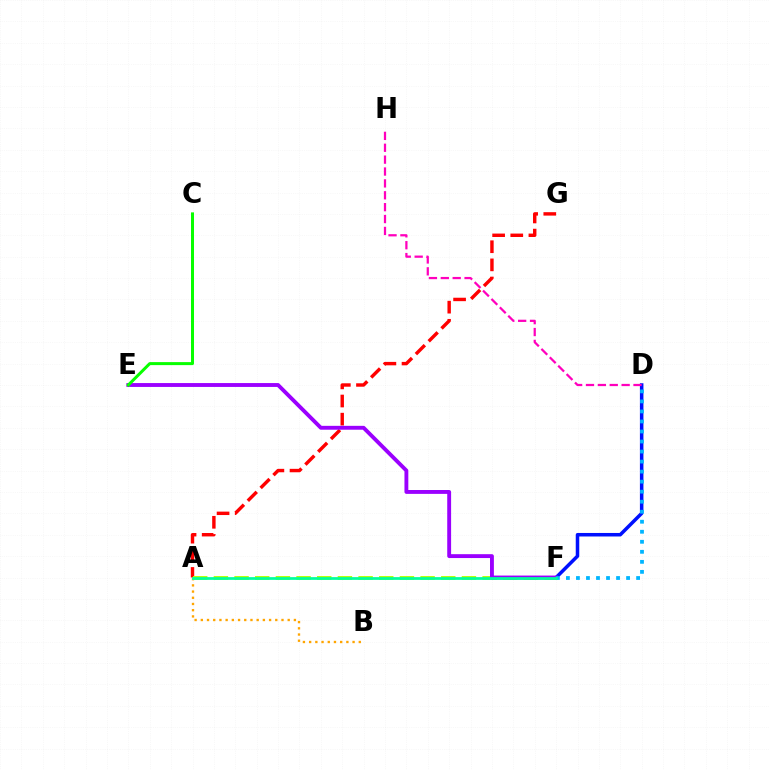{('A', 'B'): [{'color': '#ffa500', 'line_style': 'dotted', 'thickness': 1.69}], ('D', 'F'): [{'color': '#0010ff', 'line_style': 'solid', 'thickness': 2.53}, {'color': '#00b5ff', 'line_style': 'dotted', 'thickness': 2.72}], ('D', 'H'): [{'color': '#ff00bd', 'line_style': 'dashed', 'thickness': 1.61}], ('A', 'G'): [{'color': '#ff0000', 'line_style': 'dashed', 'thickness': 2.46}], ('A', 'F'): [{'color': '#b3ff00', 'line_style': 'dashed', 'thickness': 2.81}, {'color': '#00ff9d', 'line_style': 'solid', 'thickness': 1.97}], ('E', 'F'): [{'color': '#9b00ff', 'line_style': 'solid', 'thickness': 2.79}], ('C', 'E'): [{'color': '#08ff00', 'line_style': 'solid', 'thickness': 2.16}]}